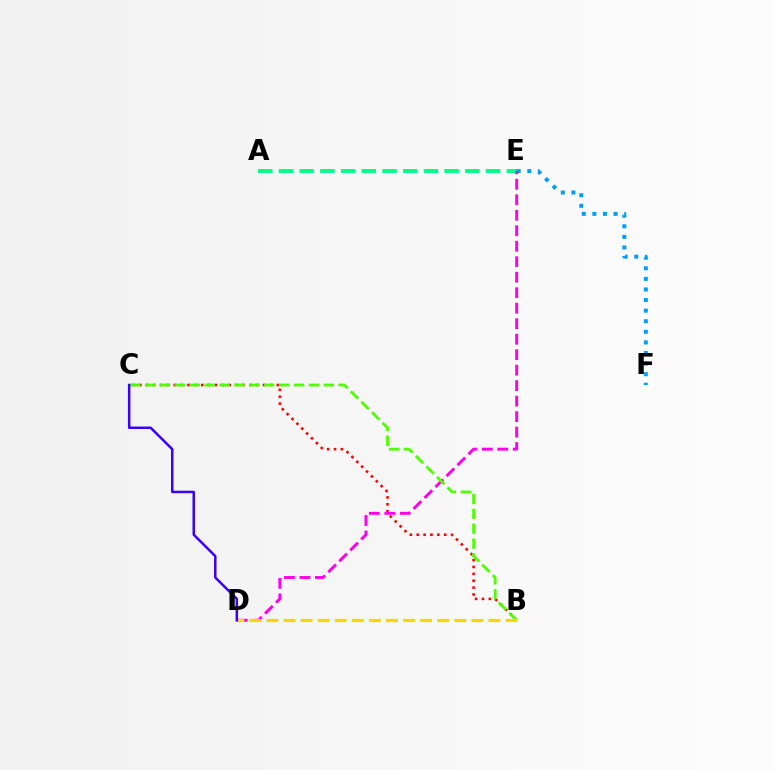{('A', 'E'): [{'color': '#00ff86', 'line_style': 'dashed', 'thickness': 2.81}], ('B', 'C'): [{'color': '#ff0000', 'line_style': 'dotted', 'thickness': 1.87}, {'color': '#4fff00', 'line_style': 'dashed', 'thickness': 2.02}], ('E', 'F'): [{'color': '#009eff', 'line_style': 'dotted', 'thickness': 2.88}], ('D', 'E'): [{'color': '#ff00ed', 'line_style': 'dashed', 'thickness': 2.1}], ('B', 'D'): [{'color': '#ffd500', 'line_style': 'dashed', 'thickness': 2.32}], ('C', 'D'): [{'color': '#3700ff', 'line_style': 'solid', 'thickness': 1.79}]}